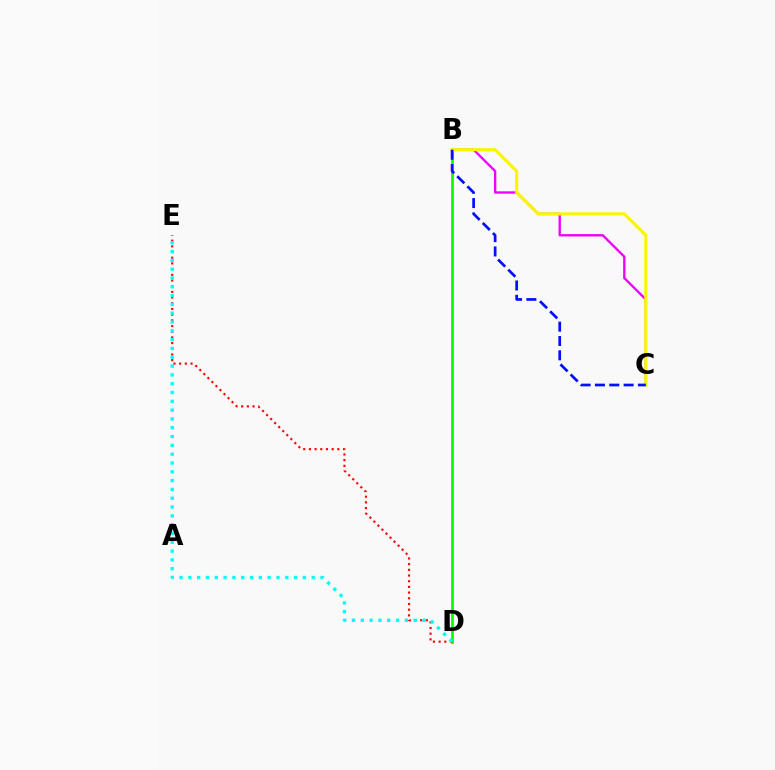{('B', 'C'): [{'color': '#ee00ff', 'line_style': 'solid', 'thickness': 1.7}, {'color': '#fcf500', 'line_style': 'solid', 'thickness': 2.26}, {'color': '#0010ff', 'line_style': 'dashed', 'thickness': 1.95}], ('B', 'D'): [{'color': '#08ff00', 'line_style': 'solid', 'thickness': 1.98}], ('D', 'E'): [{'color': '#ff0000', 'line_style': 'dotted', 'thickness': 1.55}, {'color': '#00fff6', 'line_style': 'dotted', 'thickness': 2.39}]}